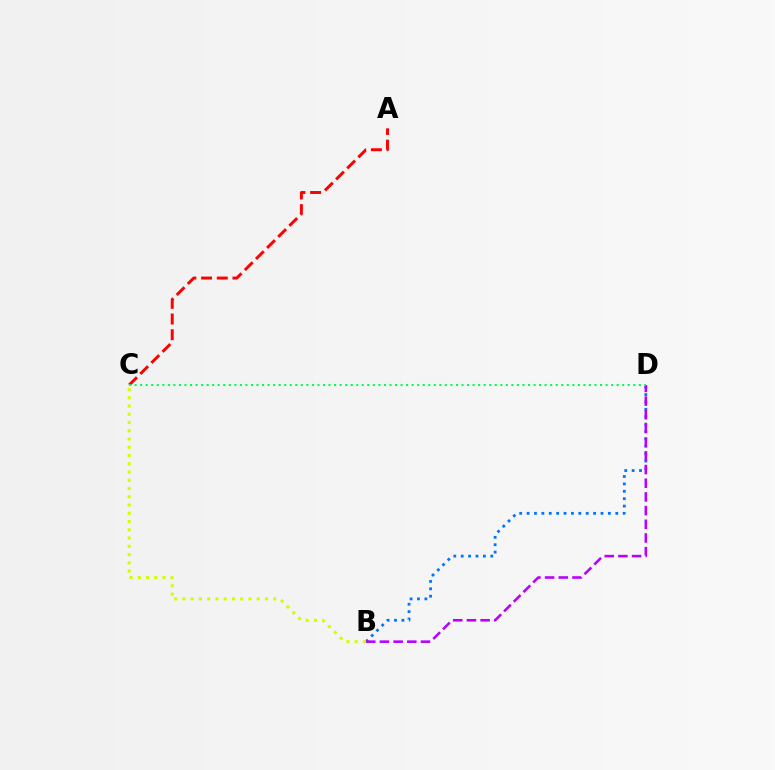{('B', 'D'): [{'color': '#0074ff', 'line_style': 'dotted', 'thickness': 2.01}, {'color': '#b900ff', 'line_style': 'dashed', 'thickness': 1.86}], ('A', 'C'): [{'color': '#ff0000', 'line_style': 'dashed', 'thickness': 2.13}], ('B', 'C'): [{'color': '#d1ff00', 'line_style': 'dotted', 'thickness': 2.24}], ('C', 'D'): [{'color': '#00ff5c', 'line_style': 'dotted', 'thickness': 1.51}]}